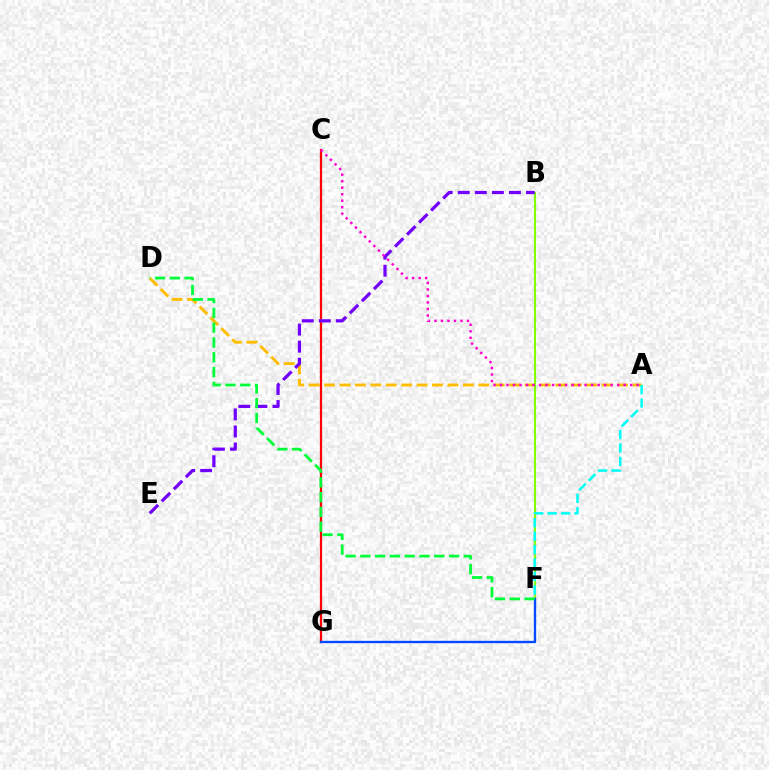{('A', 'D'): [{'color': '#ffbd00', 'line_style': 'dashed', 'thickness': 2.09}], ('C', 'G'): [{'color': '#ff0000', 'line_style': 'solid', 'thickness': 1.62}], ('B', 'F'): [{'color': '#84ff00', 'line_style': 'solid', 'thickness': 1.52}], ('B', 'E'): [{'color': '#7200ff', 'line_style': 'dashed', 'thickness': 2.32}], ('A', 'F'): [{'color': '#00fff6', 'line_style': 'dashed', 'thickness': 1.82}], ('F', 'G'): [{'color': '#004bff', 'line_style': 'solid', 'thickness': 1.69}], ('A', 'C'): [{'color': '#ff00cf', 'line_style': 'dotted', 'thickness': 1.77}], ('D', 'F'): [{'color': '#00ff39', 'line_style': 'dashed', 'thickness': 2.01}]}